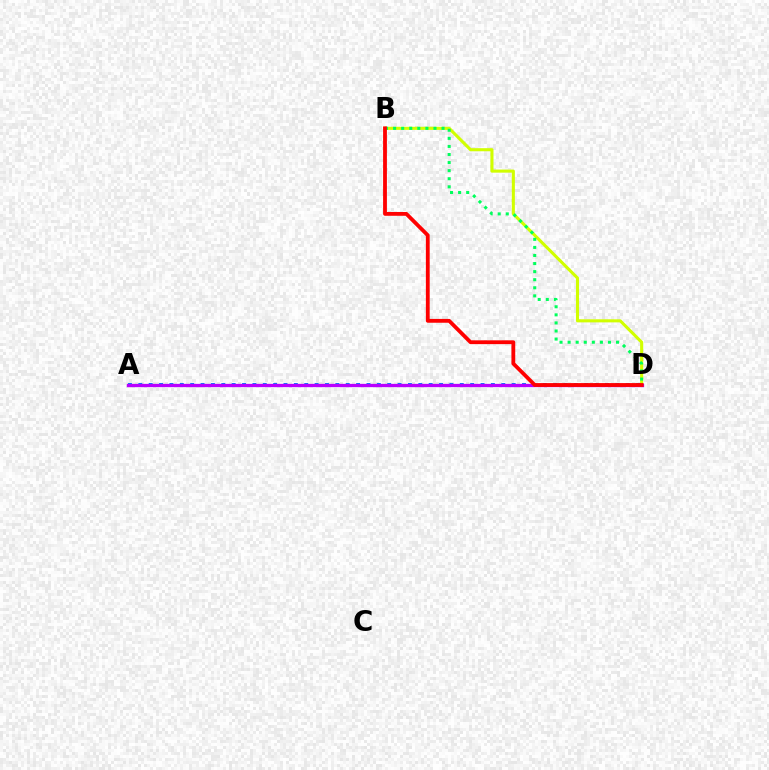{('A', 'D'): [{'color': '#0074ff', 'line_style': 'dotted', 'thickness': 2.82}, {'color': '#b900ff', 'line_style': 'solid', 'thickness': 2.37}], ('B', 'D'): [{'color': '#d1ff00', 'line_style': 'solid', 'thickness': 2.22}, {'color': '#00ff5c', 'line_style': 'dotted', 'thickness': 2.19}, {'color': '#ff0000', 'line_style': 'solid', 'thickness': 2.74}]}